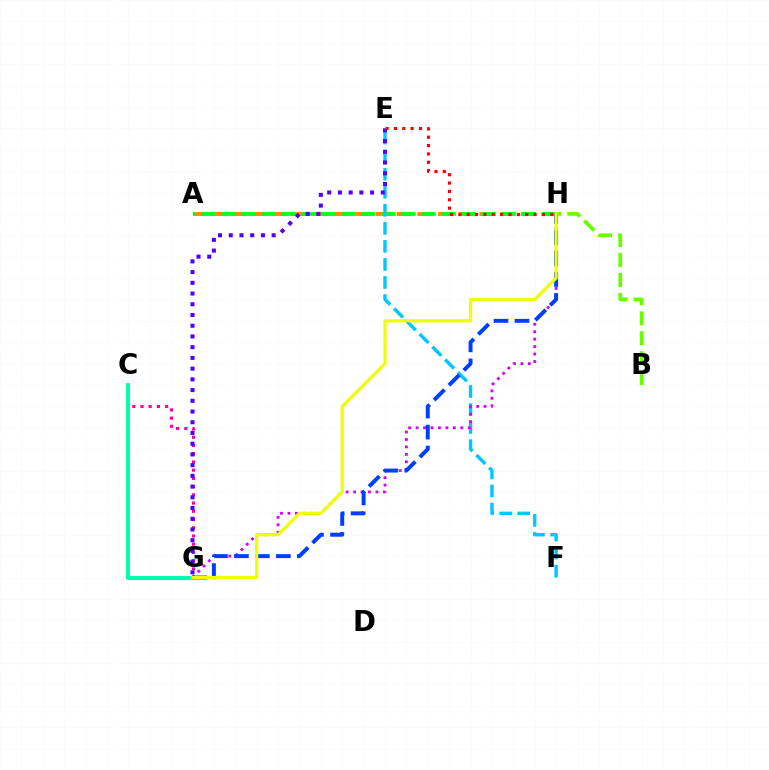{('B', 'H'): [{'color': '#66ff00', 'line_style': 'dashed', 'thickness': 2.71}], ('A', 'H'): [{'color': '#ff8800', 'line_style': 'dashed', 'thickness': 2.81}, {'color': '#00ff27', 'line_style': 'dashed', 'thickness': 2.72}], ('C', 'G'): [{'color': '#ff00a0', 'line_style': 'dotted', 'thickness': 2.24}, {'color': '#00ffaf', 'line_style': 'solid', 'thickness': 2.86}], ('E', 'F'): [{'color': '#00c7ff', 'line_style': 'dashed', 'thickness': 2.45}], ('G', 'H'): [{'color': '#d600ff', 'line_style': 'dotted', 'thickness': 2.02}, {'color': '#003fff', 'line_style': 'dashed', 'thickness': 2.85}, {'color': '#eeff00', 'line_style': 'solid', 'thickness': 2.29}], ('E', 'G'): [{'color': '#4f00ff', 'line_style': 'dotted', 'thickness': 2.91}], ('E', 'H'): [{'color': '#ff0000', 'line_style': 'dotted', 'thickness': 2.27}]}